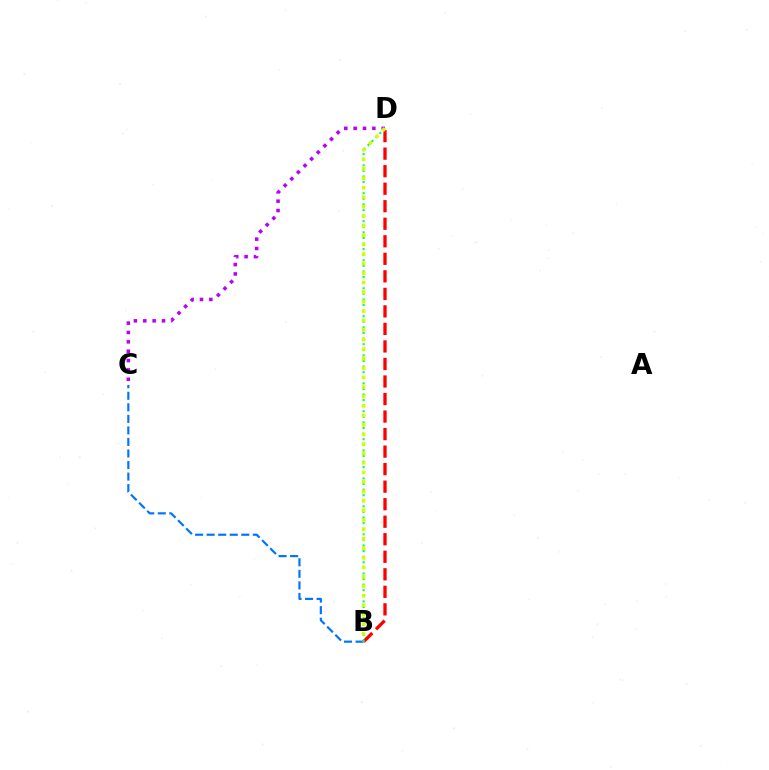{('B', 'D'): [{'color': '#ff0000', 'line_style': 'dashed', 'thickness': 2.38}, {'color': '#00ff5c', 'line_style': 'dotted', 'thickness': 1.52}, {'color': '#d1ff00', 'line_style': 'dotted', 'thickness': 2.58}], ('B', 'C'): [{'color': '#0074ff', 'line_style': 'dashed', 'thickness': 1.57}], ('C', 'D'): [{'color': '#b900ff', 'line_style': 'dotted', 'thickness': 2.54}]}